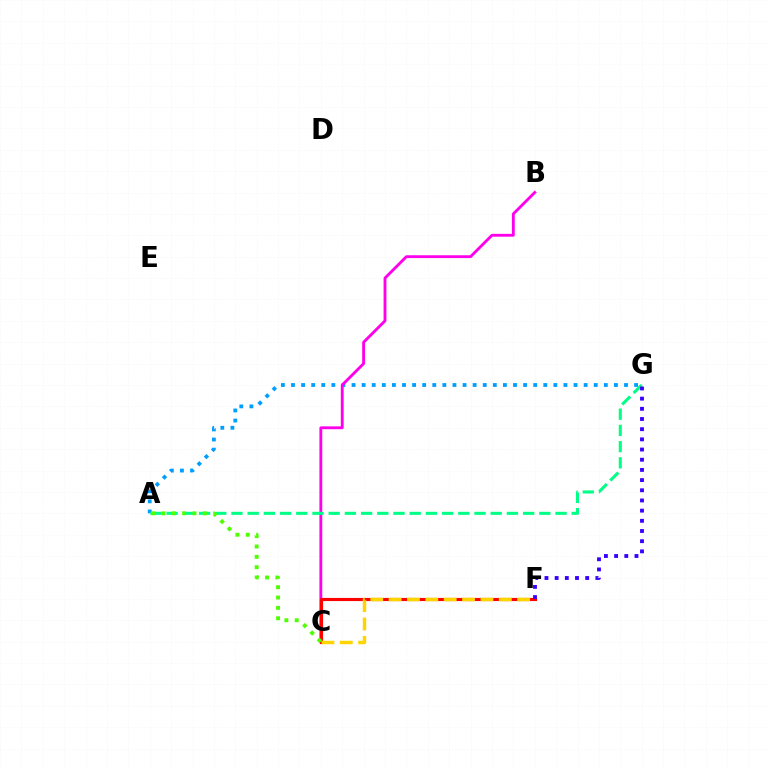{('A', 'G'): [{'color': '#009eff', 'line_style': 'dotted', 'thickness': 2.74}, {'color': '#00ff86', 'line_style': 'dashed', 'thickness': 2.2}], ('B', 'C'): [{'color': '#ff00ed', 'line_style': 'solid', 'thickness': 2.05}], ('C', 'F'): [{'color': '#ff0000', 'line_style': 'solid', 'thickness': 2.26}, {'color': '#ffd500', 'line_style': 'dashed', 'thickness': 2.49}], ('A', 'C'): [{'color': '#4fff00', 'line_style': 'dotted', 'thickness': 2.81}], ('F', 'G'): [{'color': '#3700ff', 'line_style': 'dotted', 'thickness': 2.77}]}